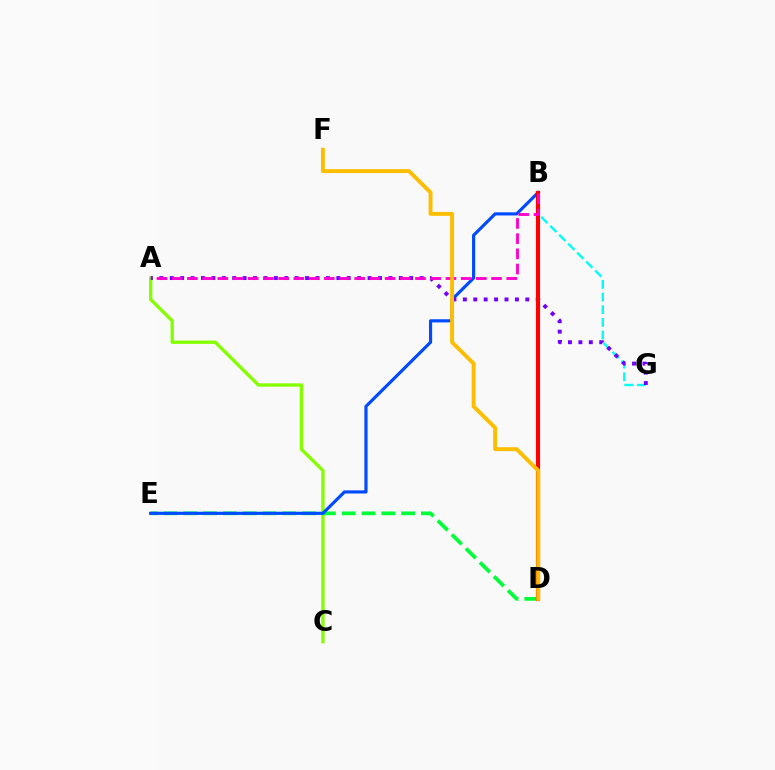{('A', 'C'): [{'color': '#84ff00', 'line_style': 'solid', 'thickness': 2.4}], ('D', 'E'): [{'color': '#00ff39', 'line_style': 'dashed', 'thickness': 2.69}], ('B', 'E'): [{'color': '#004bff', 'line_style': 'solid', 'thickness': 2.27}], ('B', 'G'): [{'color': '#00fff6', 'line_style': 'dashed', 'thickness': 1.72}], ('A', 'G'): [{'color': '#7200ff', 'line_style': 'dotted', 'thickness': 2.83}], ('B', 'D'): [{'color': '#ff0000', 'line_style': 'solid', 'thickness': 2.98}], ('A', 'B'): [{'color': '#ff00cf', 'line_style': 'dashed', 'thickness': 2.07}], ('D', 'F'): [{'color': '#ffbd00', 'line_style': 'solid', 'thickness': 2.82}]}